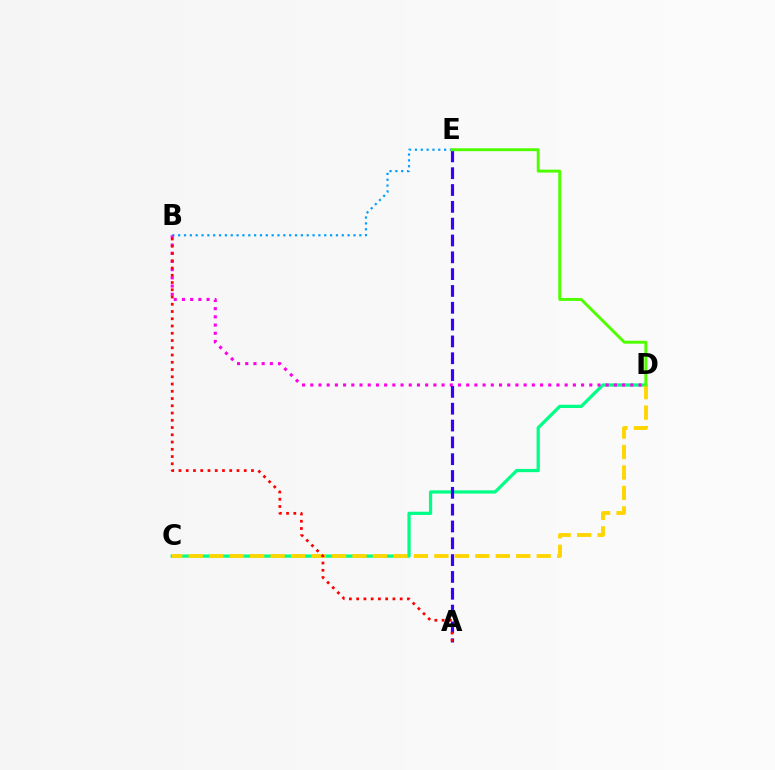{('B', 'E'): [{'color': '#009eff', 'line_style': 'dotted', 'thickness': 1.59}], ('C', 'D'): [{'color': '#00ff86', 'line_style': 'solid', 'thickness': 2.33}, {'color': '#ffd500', 'line_style': 'dashed', 'thickness': 2.78}], ('B', 'D'): [{'color': '#ff00ed', 'line_style': 'dotted', 'thickness': 2.23}], ('A', 'E'): [{'color': '#3700ff', 'line_style': 'dashed', 'thickness': 2.29}], ('D', 'E'): [{'color': '#4fff00', 'line_style': 'solid', 'thickness': 2.11}], ('A', 'B'): [{'color': '#ff0000', 'line_style': 'dotted', 'thickness': 1.97}]}